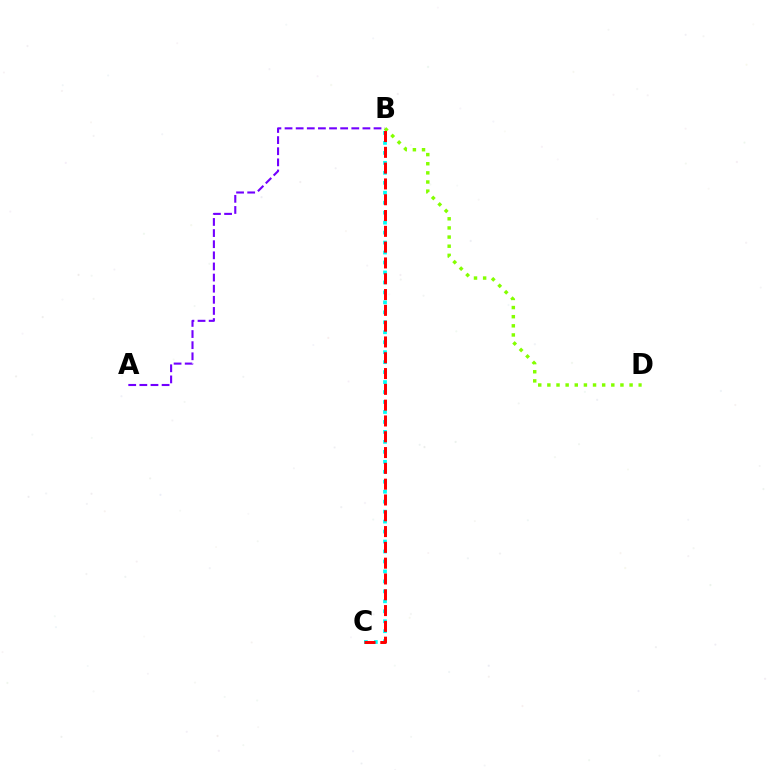{('B', 'C'): [{'color': '#00fff6', 'line_style': 'dotted', 'thickness': 2.71}, {'color': '#ff0000', 'line_style': 'dashed', 'thickness': 2.15}], ('B', 'D'): [{'color': '#84ff00', 'line_style': 'dotted', 'thickness': 2.48}], ('A', 'B'): [{'color': '#7200ff', 'line_style': 'dashed', 'thickness': 1.51}]}